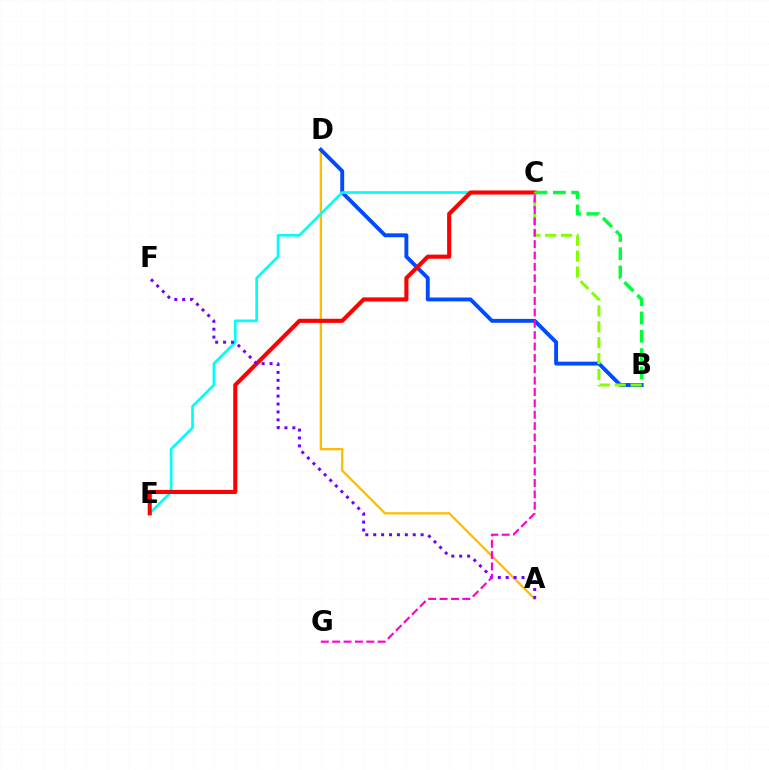{('A', 'D'): [{'color': '#ffbd00', 'line_style': 'solid', 'thickness': 1.67}], ('B', 'D'): [{'color': '#004bff', 'line_style': 'solid', 'thickness': 2.8}], ('C', 'E'): [{'color': '#00fff6', 'line_style': 'solid', 'thickness': 1.94}, {'color': '#ff0000', 'line_style': 'solid', 'thickness': 2.95}], ('A', 'F'): [{'color': '#7200ff', 'line_style': 'dotted', 'thickness': 2.15}], ('B', 'C'): [{'color': '#00ff39', 'line_style': 'dashed', 'thickness': 2.48}, {'color': '#84ff00', 'line_style': 'dashed', 'thickness': 2.16}], ('C', 'G'): [{'color': '#ff00cf', 'line_style': 'dashed', 'thickness': 1.55}]}